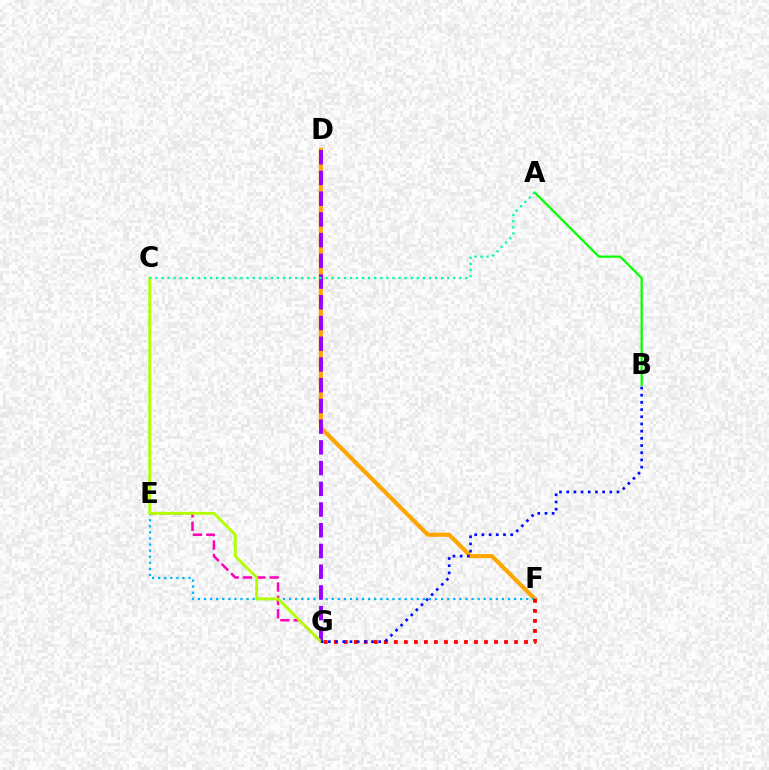{('D', 'F'): [{'color': '#ffa500', 'line_style': 'solid', 'thickness': 2.99}], ('E', 'G'): [{'color': '#ff00bd', 'line_style': 'dashed', 'thickness': 1.82}], ('E', 'F'): [{'color': '#00b5ff', 'line_style': 'dotted', 'thickness': 1.65}], ('D', 'G'): [{'color': '#9b00ff', 'line_style': 'dashed', 'thickness': 2.82}], ('C', 'G'): [{'color': '#b3ff00', 'line_style': 'solid', 'thickness': 2.06}], ('F', 'G'): [{'color': '#ff0000', 'line_style': 'dotted', 'thickness': 2.72}], ('A', 'B'): [{'color': '#08ff00', 'line_style': 'solid', 'thickness': 1.63}], ('B', 'G'): [{'color': '#0010ff', 'line_style': 'dotted', 'thickness': 1.95}], ('A', 'C'): [{'color': '#00ff9d', 'line_style': 'dotted', 'thickness': 1.65}]}